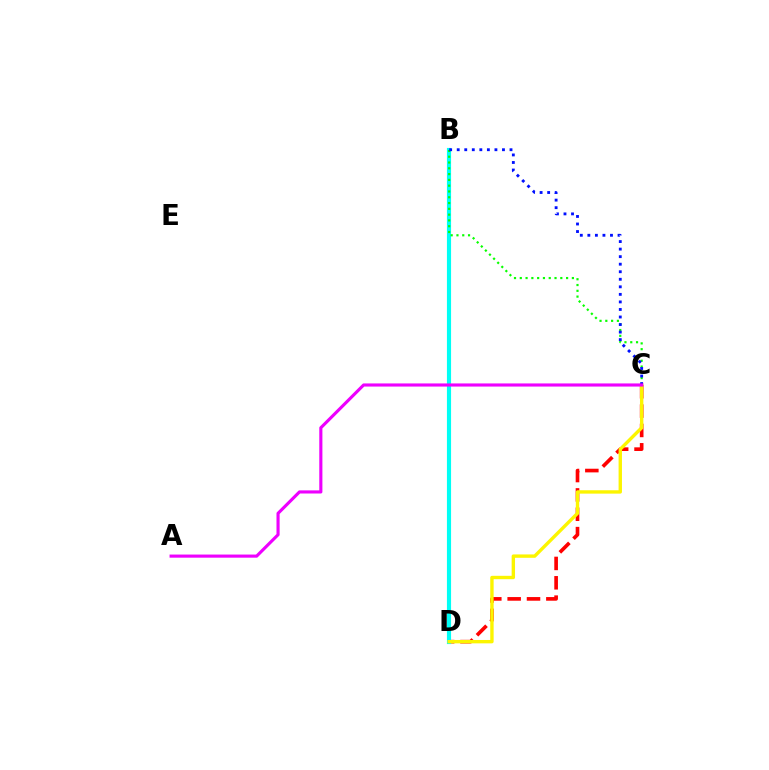{('C', 'D'): [{'color': '#ff0000', 'line_style': 'dashed', 'thickness': 2.63}, {'color': '#fcf500', 'line_style': 'solid', 'thickness': 2.43}], ('B', 'D'): [{'color': '#00fff6', 'line_style': 'solid', 'thickness': 2.98}], ('B', 'C'): [{'color': '#08ff00', 'line_style': 'dotted', 'thickness': 1.57}, {'color': '#0010ff', 'line_style': 'dotted', 'thickness': 2.05}], ('A', 'C'): [{'color': '#ee00ff', 'line_style': 'solid', 'thickness': 2.25}]}